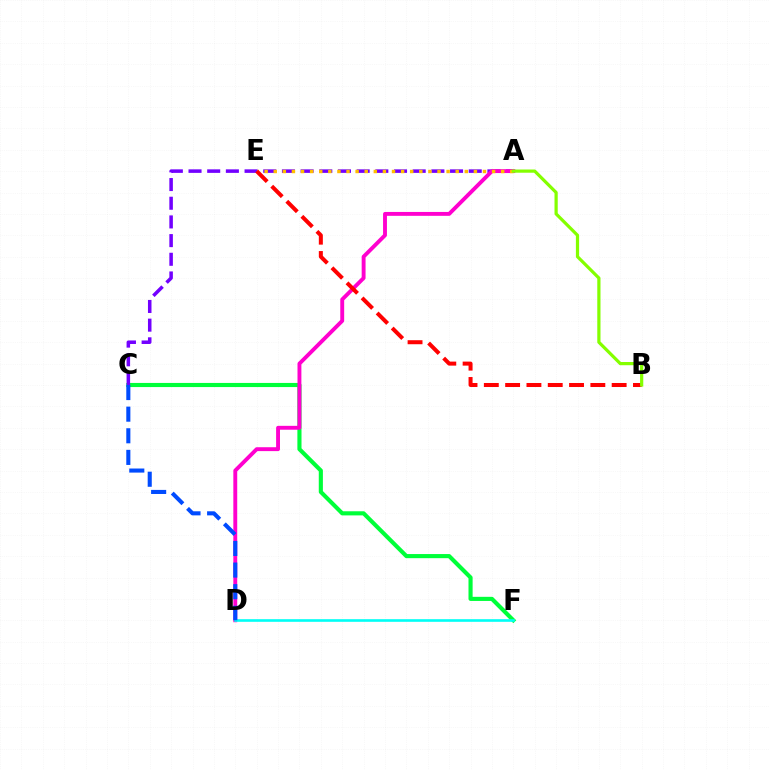{('C', 'F'): [{'color': '#00ff39', 'line_style': 'solid', 'thickness': 2.97}], ('A', 'C'): [{'color': '#7200ff', 'line_style': 'dashed', 'thickness': 2.54}], ('A', 'D'): [{'color': '#ff00cf', 'line_style': 'solid', 'thickness': 2.8}], ('A', 'E'): [{'color': '#ffbd00', 'line_style': 'dotted', 'thickness': 2.47}], ('B', 'E'): [{'color': '#ff0000', 'line_style': 'dashed', 'thickness': 2.89}], ('A', 'B'): [{'color': '#84ff00', 'line_style': 'solid', 'thickness': 2.31}], ('D', 'F'): [{'color': '#00fff6', 'line_style': 'solid', 'thickness': 1.89}], ('C', 'D'): [{'color': '#004bff', 'line_style': 'dashed', 'thickness': 2.94}]}